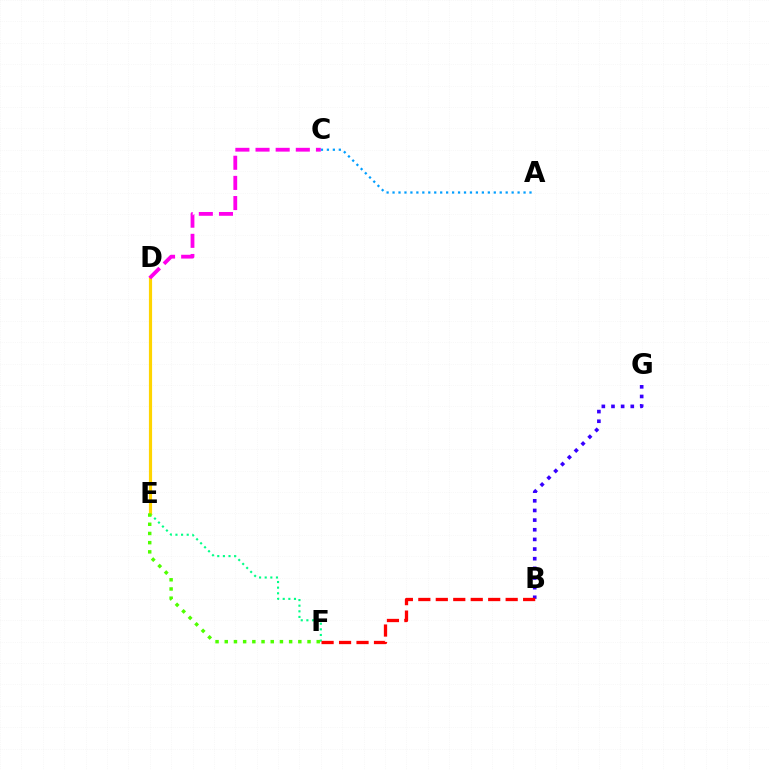{('B', 'G'): [{'color': '#3700ff', 'line_style': 'dotted', 'thickness': 2.62}], ('E', 'F'): [{'color': '#00ff86', 'line_style': 'dotted', 'thickness': 1.53}, {'color': '#4fff00', 'line_style': 'dotted', 'thickness': 2.5}], ('B', 'F'): [{'color': '#ff0000', 'line_style': 'dashed', 'thickness': 2.37}], ('D', 'E'): [{'color': '#ffd500', 'line_style': 'solid', 'thickness': 2.29}], ('C', 'D'): [{'color': '#ff00ed', 'line_style': 'dashed', 'thickness': 2.74}], ('A', 'C'): [{'color': '#009eff', 'line_style': 'dotted', 'thickness': 1.62}]}